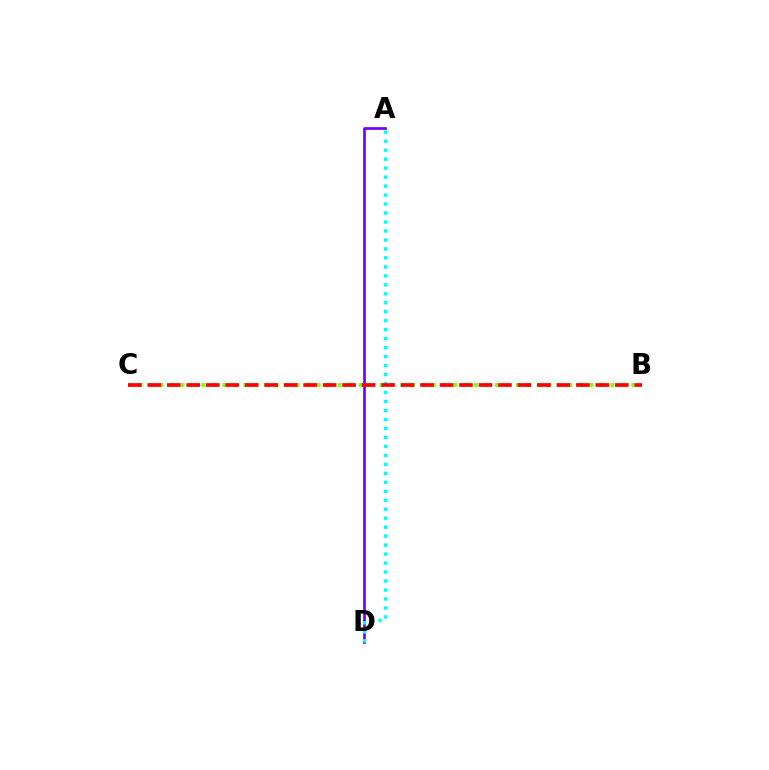{('A', 'D'): [{'color': '#7200ff', 'line_style': 'solid', 'thickness': 1.94}, {'color': '#00fff6', 'line_style': 'dotted', 'thickness': 2.44}], ('B', 'C'): [{'color': '#84ff00', 'line_style': 'dotted', 'thickness': 2.85}, {'color': '#ff0000', 'line_style': 'dashed', 'thickness': 2.65}]}